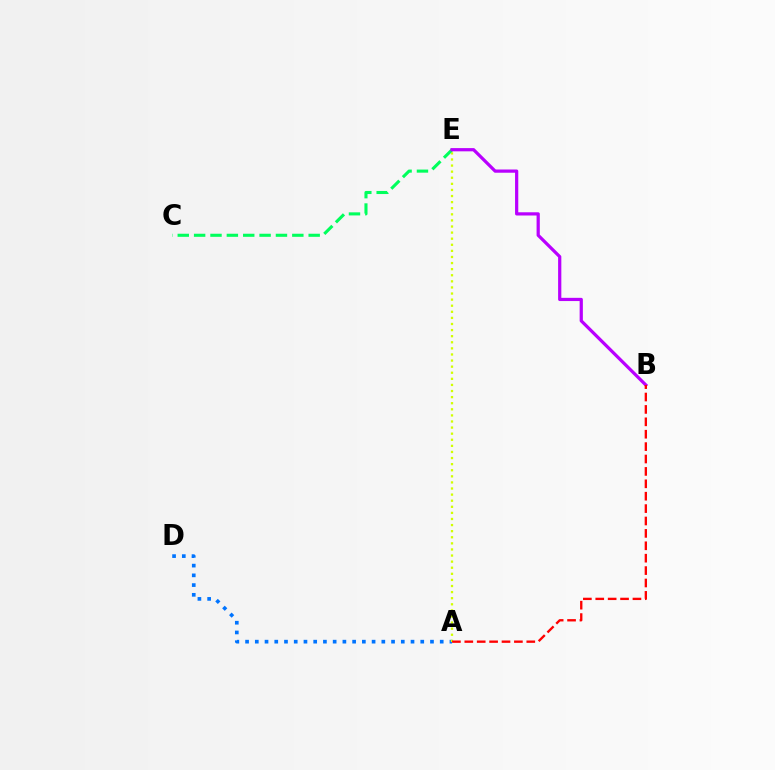{('A', 'D'): [{'color': '#0074ff', 'line_style': 'dotted', 'thickness': 2.64}], ('A', 'E'): [{'color': '#d1ff00', 'line_style': 'dotted', 'thickness': 1.66}], ('C', 'E'): [{'color': '#00ff5c', 'line_style': 'dashed', 'thickness': 2.22}], ('B', 'E'): [{'color': '#b900ff', 'line_style': 'solid', 'thickness': 2.32}], ('A', 'B'): [{'color': '#ff0000', 'line_style': 'dashed', 'thickness': 1.68}]}